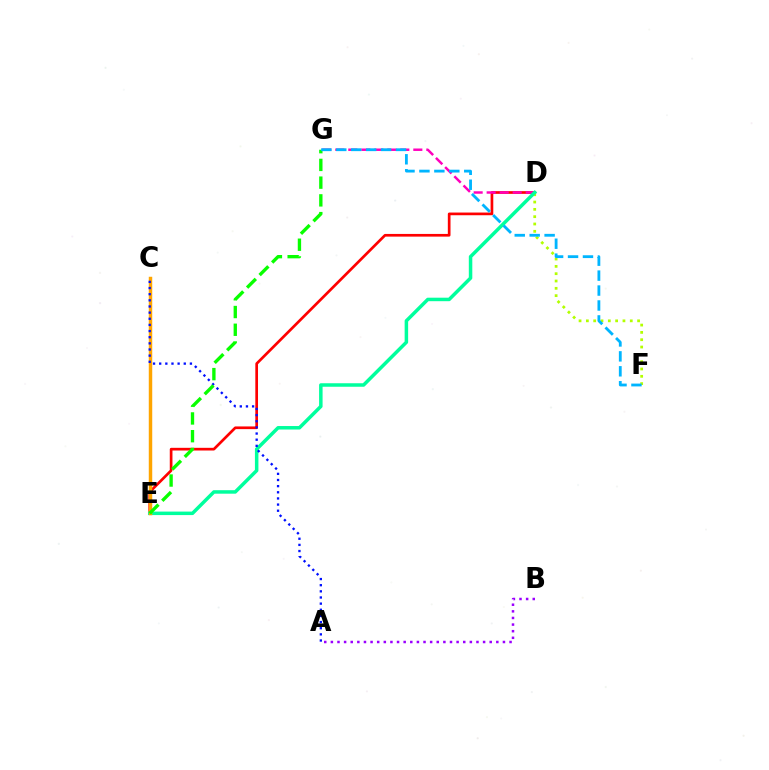{('D', 'E'): [{'color': '#ff0000', 'line_style': 'solid', 'thickness': 1.94}, {'color': '#00ff9d', 'line_style': 'solid', 'thickness': 2.52}], ('D', 'G'): [{'color': '#ff00bd', 'line_style': 'dashed', 'thickness': 1.77}], ('D', 'F'): [{'color': '#b3ff00', 'line_style': 'dotted', 'thickness': 1.99}], ('C', 'E'): [{'color': '#ffa500', 'line_style': 'solid', 'thickness': 2.49}], ('A', 'C'): [{'color': '#0010ff', 'line_style': 'dotted', 'thickness': 1.67}], ('E', 'G'): [{'color': '#08ff00', 'line_style': 'dashed', 'thickness': 2.41}], ('A', 'B'): [{'color': '#9b00ff', 'line_style': 'dotted', 'thickness': 1.8}], ('F', 'G'): [{'color': '#00b5ff', 'line_style': 'dashed', 'thickness': 2.03}]}